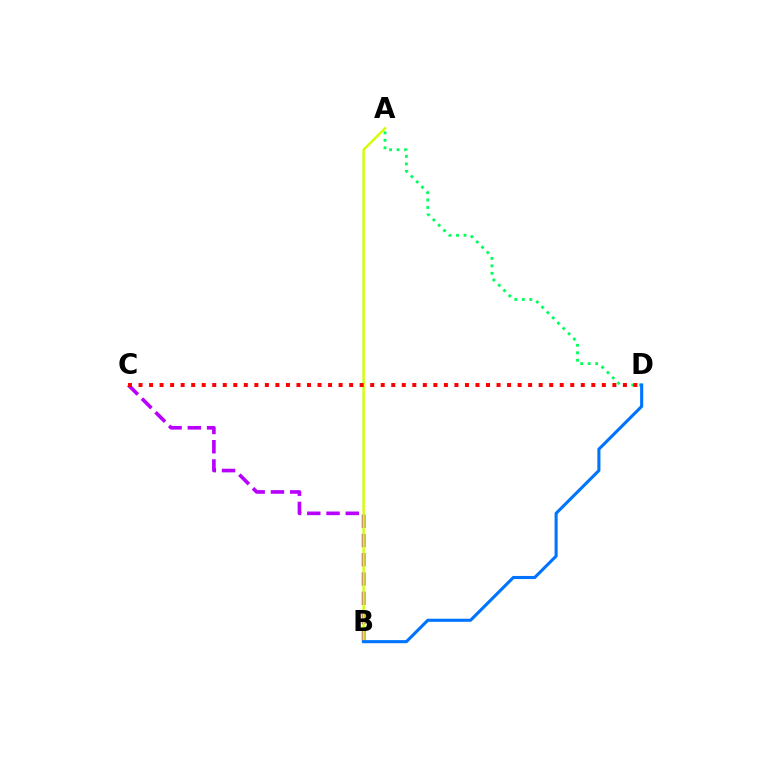{('B', 'C'): [{'color': '#b900ff', 'line_style': 'dashed', 'thickness': 2.61}], ('A', 'B'): [{'color': '#d1ff00', 'line_style': 'solid', 'thickness': 1.74}], ('A', 'D'): [{'color': '#00ff5c', 'line_style': 'dotted', 'thickness': 2.04}], ('B', 'D'): [{'color': '#0074ff', 'line_style': 'solid', 'thickness': 2.22}], ('C', 'D'): [{'color': '#ff0000', 'line_style': 'dotted', 'thickness': 2.86}]}